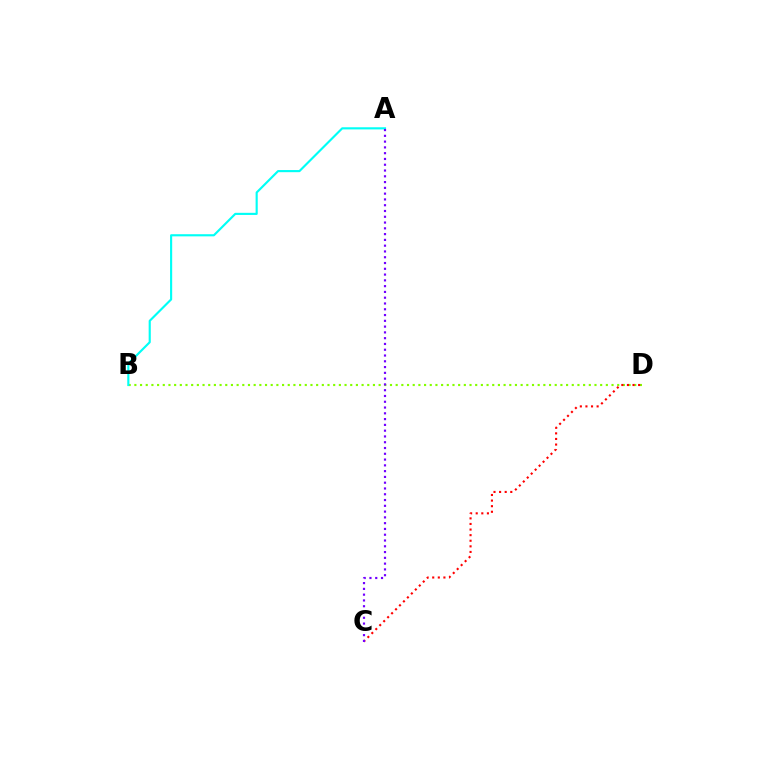{('B', 'D'): [{'color': '#84ff00', 'line_style': 'dotted', 'thickness': 1.54}], ('C', 'D'): [{'color': '#ff0000', 'line_style': 'dotted', 'thickness': 1.52}], ('A', 'B'): [{'color': '#00fff6', 'line_style': 'solid', 'thickness': 1.54}], ('A', 'C'): [{'color': '#7200ff', 'line_style': 'dotted', 'thickness': 1.57}]}